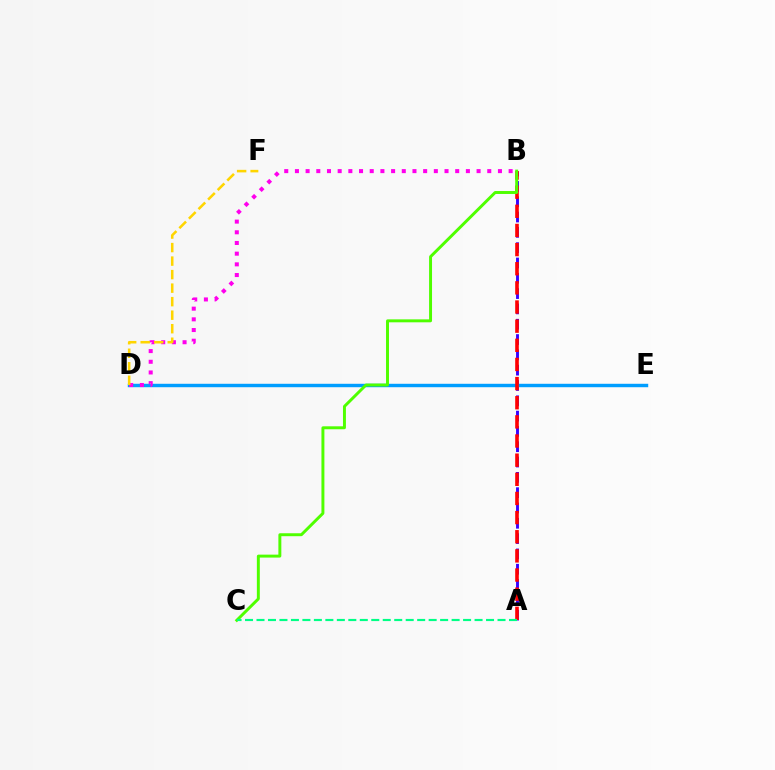{('A', 'B'): [{'color': '#3700ff', 'line_style': 'dashed', 'thickness': 2.08}, {'color': '#ff0000', 'line_style': 'dashed', 'thickness': 2.6}], ('D', 'E'): [{'color': '#009eff', 'line_style': 'solid', 'thickness': 2.47}], ('B', 'D'): [{'color': '#ff00ed', 'line_style': 'dotted', 'thickness': 2.9}], ('B', 'C'): [{'color': '#4fff00', 'line_style': 'solid', 'thickness': 2.12}], ('A', 'C'): [{'color': '#00ff86', 'line_style': 'dashed', 'thickness': 1.56}], ('D', 'F'): [{'color': '#ffd500', 'line_style': 'dashed', 'thickness': 1.84}]}